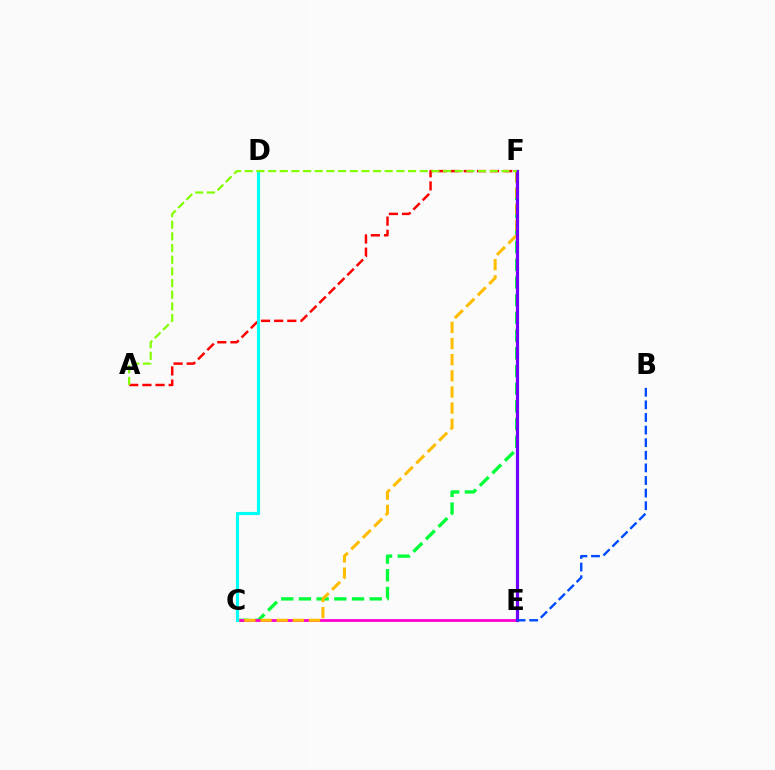{('C', 'F'): [{'color': '#00ff39', 'line_style': 'dashed', 'thickness': 2.4}, {'color': '#ffbd00', 'line_style': 'dashed', 'thickness': 2.19}], ('A', 'F'): [{'color': '#ff0000', 'line_style': 'dashed', 'thickness': 1.79}, {'color': '#84ff00', 'line_style': 'dashed', 'thickness': 1.58}], ('C', 'E'): [{'color': '#ff00cf', 'line_style': 'solid', 'thickness': 2.01}], ('E', 'F'): [{'color': '#7200ff', 'line_style': 'solid', 'thickness': 2.29}], ('C', 'D'): [{'color': '#00fff6', 'line_style': 'solid', 'thickness': 2.26}], ('B', 'E'): [{'color': '#004bff', 'line_style': 'dashed', 'thickness': 1.71}]}